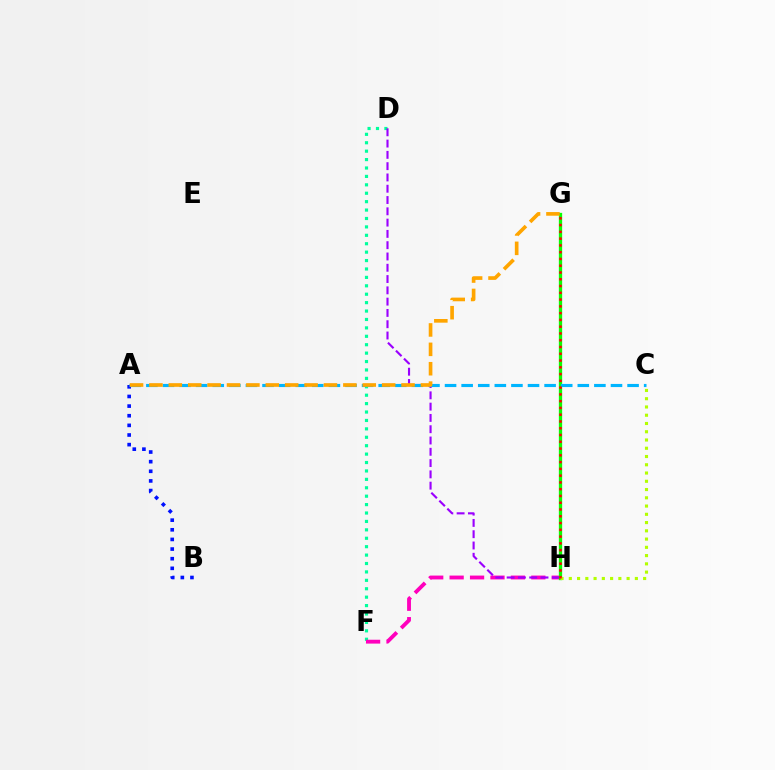{('D', 'F'): [{'color': '#00ff9d', 'line_style': 'dotted', 'thickness': 2.29}], ('F', 'H'): [{'color': '#ff00bd', 'line_style': 'dashed', 'thickness': 2.77}], ('D', 'H'): [{'color': '#9b00ff', 'line_style': 'dashed', 'thickness': 1.53}], ('G', 'H'): [{'color': '#08ff00', 'line_style': 'solid', 'thickness': 2.39}, {'color': '#ff0000', 'line_style': 'dotted', 'thickness': 1.84}], ('A', 'B'): [{'color': '#0010ff', 'line_style': 'dotted', 'thickness': 2.62}], ('C', 'H'): [{'color': '#b3ff00', 'line_style': 'dotted', 'thickness': 2.24}], ('A', 'C'): [{'color': '#00b5ff', 'line_style': 'dashed', 'thickness': 2.25}], ('A', 'G'): [{'color': '#ffa500', 'line_style': 'dashed', 'thickness': 2.63}]}